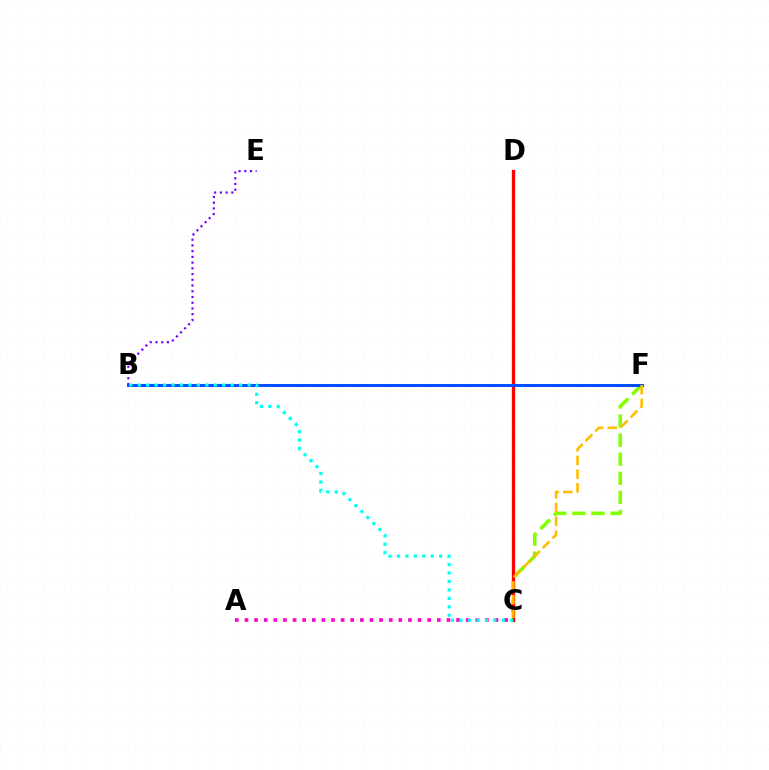{('C', 'F'): [{'color': '#84ff00', 'line_style': 'dashed', 'thickness': 2.59}, {'color': '#ffbd00', 'line_style': 'dashed', 'thickness': 1.86}], ('B', 'F'): [{'color': '#00ff39', 'line_style': 'dashed', 'thickness': 1.9}, {'color': '#004bff', 'line_style': 'solid', 'thickness': 2.11}], ('A', 'C'): [{'color': '#ff00cf', 'line_style': 'dotted', 'thickness': 2.61}], ('C', 'D'): [{'color': '#ff0000', 'line_style': 'solid', 'thickness': 2.38}], ('B', 'E'): [{'color': '#7200ff', 'line_style': 'dotted', 'thickness': 1.56}], ('B', 'C'): [{'color': '#00fff6', 'line_style': 'dotted', 'thickness': 2.3}]}